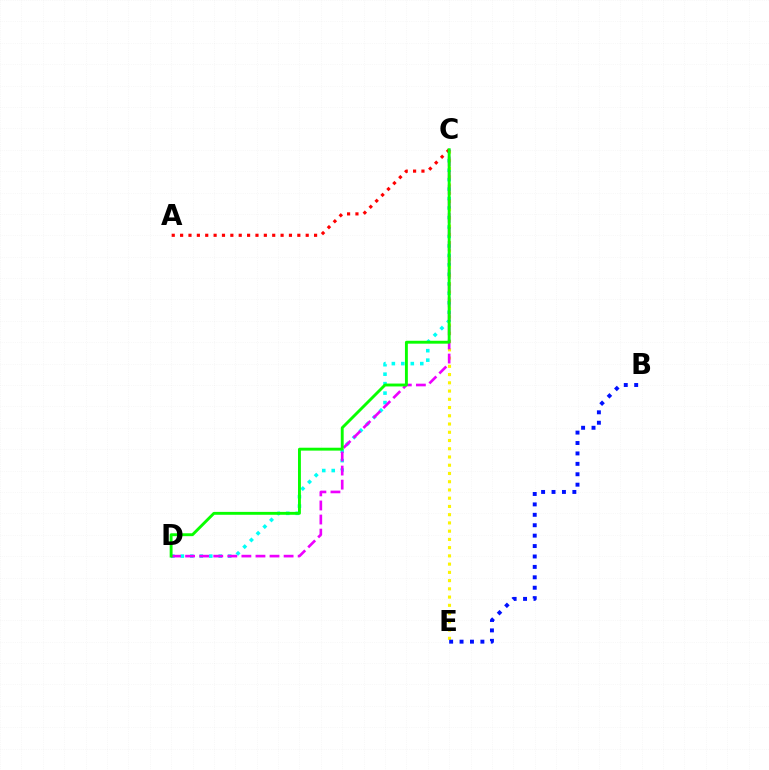{('C', 'D'): [{'color': '#00fff6', 'line_style': 'dotted', 'thickness': 2.57}, {'color': '#ee00ff', 'line_style': 'dashed', 'thickness': 1.91}, {'color': '#08ff00', 'line_style': 'solid', 'thickness': 2.08}], ('C', 'E'): [{'color': '#fcf500', 'line_style': 'dotted', 'thickness': 2.24}], ('B', 'E'): [{'color': '#0010ff', 'line_style': 'dotted', 'thickness': 2.83}], ('A', 'C'): [{'color': '#ff0000', 'line_style': 'dotted', 'thickness': 2.27}]}